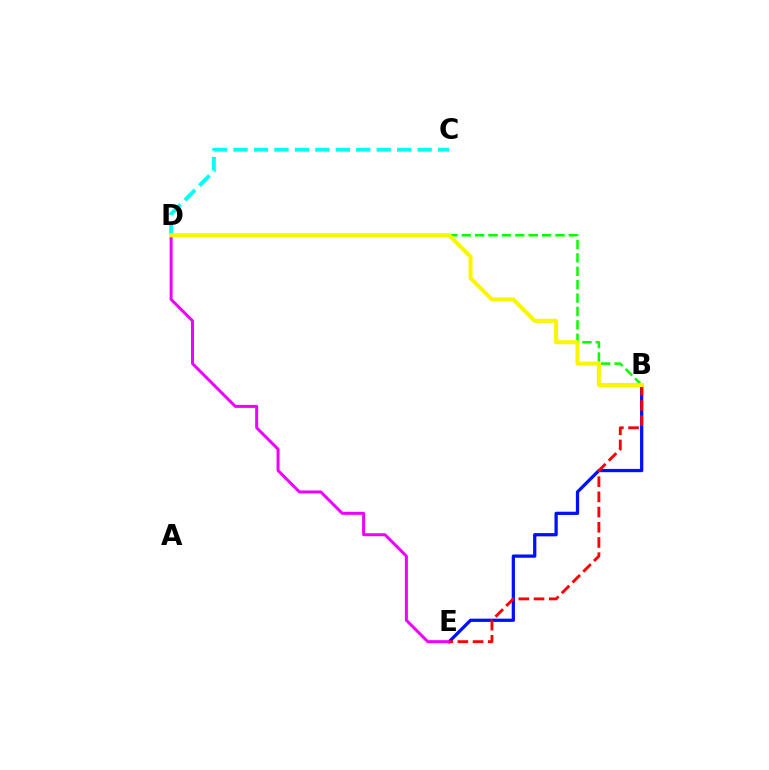{('B', 'D'): [{'color': '#08ff00', 'line_style': 'dashed', 'thickness': 1.82}, {'color': '#fcf500', 'line_style': 'solid', 'thickness': 2.91}], ('B', 'E'): [{'color': '#0010ff', 'line_style': 'solid', 'thickness': 2.34}, {'color': '#ff0000', 'line_style': 'dashed', 'thickness': 2.07}], ('D', 'E'): [{'color': '#ee00ff', 'line_style': 'solid', 'thickness': 2.16}], ('C', 'D'): [{'color': '#00fff6', 'line_style': 'dashed', 'thickness': 2.78}]}